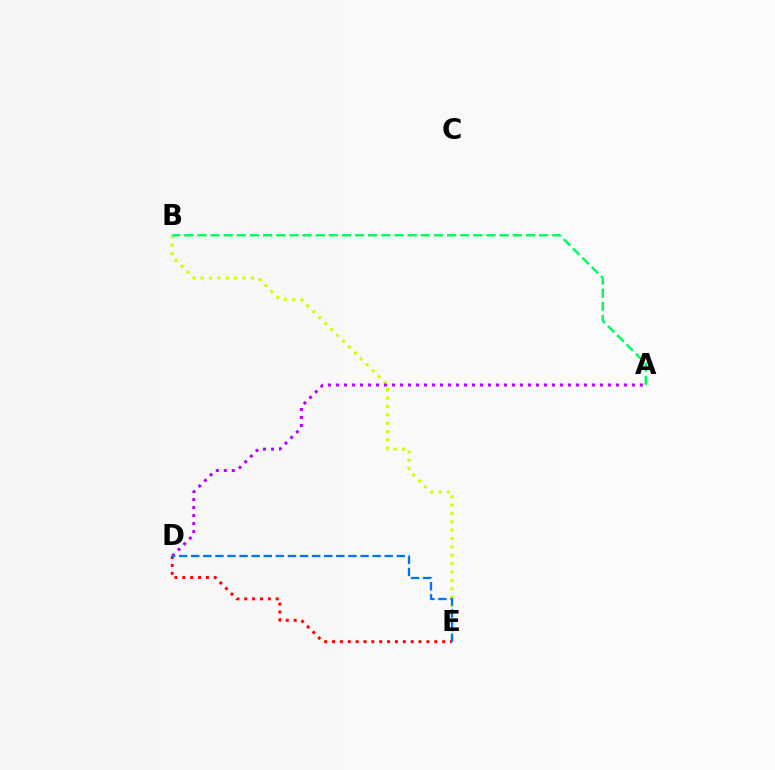{('B', 'E'): [{'color': '#d1ff00', 'line_style': 'dotted', 'thickness': 2.27}], ('A', 'B'): [{'color': '#00ff5c', 'line_style': 'dashed', 'thickness': 1.79}], ('A', 'D'): [{'color': '#b900ff', 'line_style': 'dotted', 'thickness': 2.17}], ('D', 'E'): [{'color': '#ff0000', 'line_style': 'dotted', 'thickness': 2.14}, {'color': '#0074ff', 'line_style': 'dashed', 'thickness': 1.64}]}